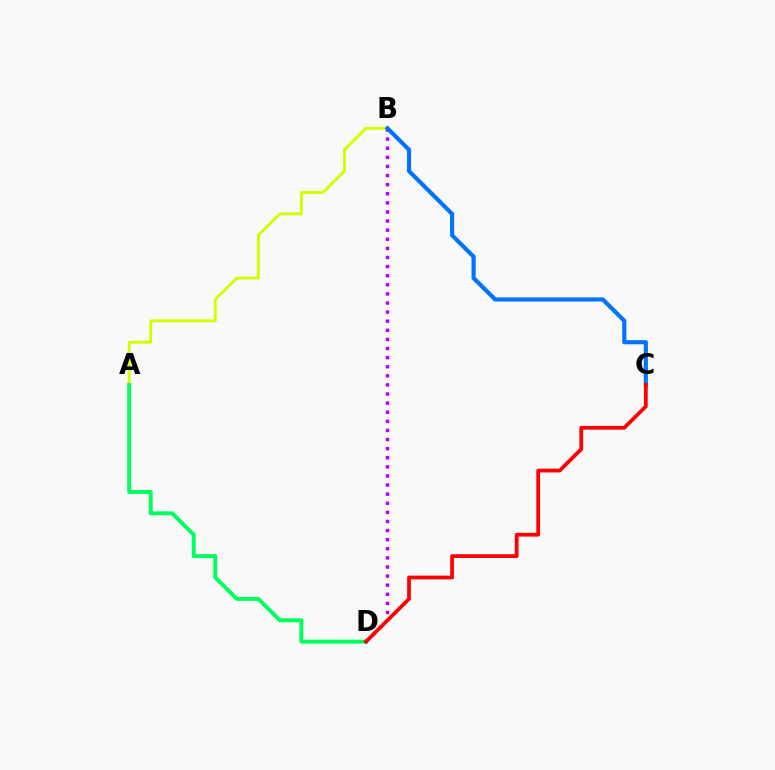{('A', 'B'): [{'color': '#d1ff00', 'line_style': 'solid', 'thickness': 2.09}], ('A', 'D'): [{'color': '#00ff5c', 'line_style': 'solid', 'thickness': 2.84}], ('B', 'D'): [{'color': '#b900ff', 'line_style': 'dotted', 'thickness': 2.47}], ('B', 'C'): [{'color': '#0074ff', 'line_style': 'solid', 'thickness': 3.0}], ('C', 'D'): [{'color': '#ff0000', 'line_style': 'solid', 'thickness': 2.71}]}